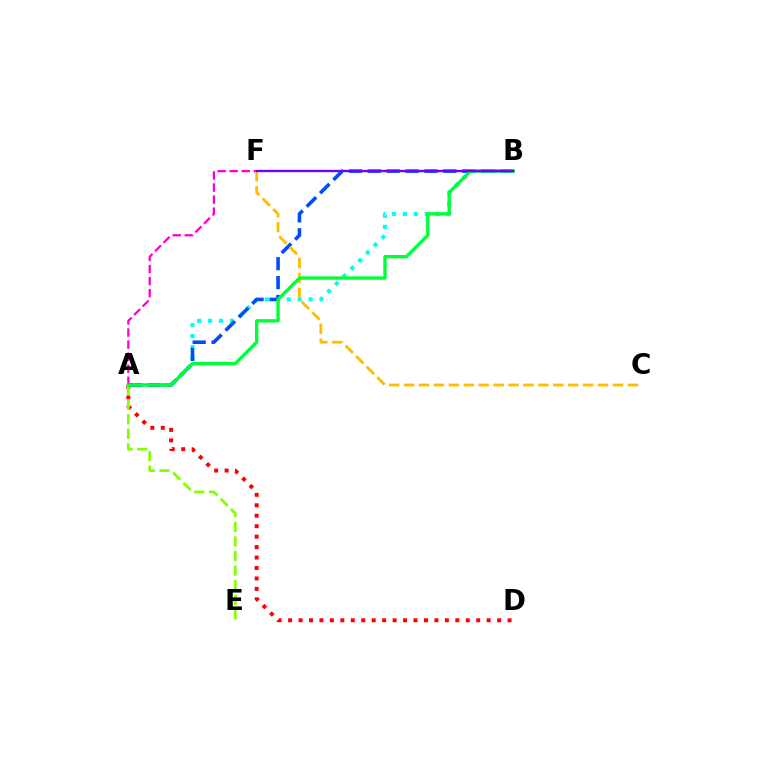{('A', 'B'): [{'color': '#00fff6', 'line_style': 'dotted', 'thickness': 2.97}, {'color': '#004bff', 'line_style': 'dashed', 'thickness': 2.57}, {'color': '#00ff39', 'line_style': 'solid', 'thickness': 2.42}], ('A', 'F'): [{'color': '#ff00cf', 'line_style': 'dashed', 'thickness': 1.64}], ('A', 'D'): [{'color': '#ff0000', 'line_style': 'dotted', 'thickness': 2.84}], ('A', 'E'): [{'color': '#84ff00', 'line_style': 'dashed', 'thickness': 1.98}], ('C', 'F'): [{'color': '#ffbd00', 'line_style': 'dashed', 'thickness': 2.03}], ('B', 'F'): [{'color': '#7200ff', 'line_style': 'solid', 'thickness': 1.7}]}